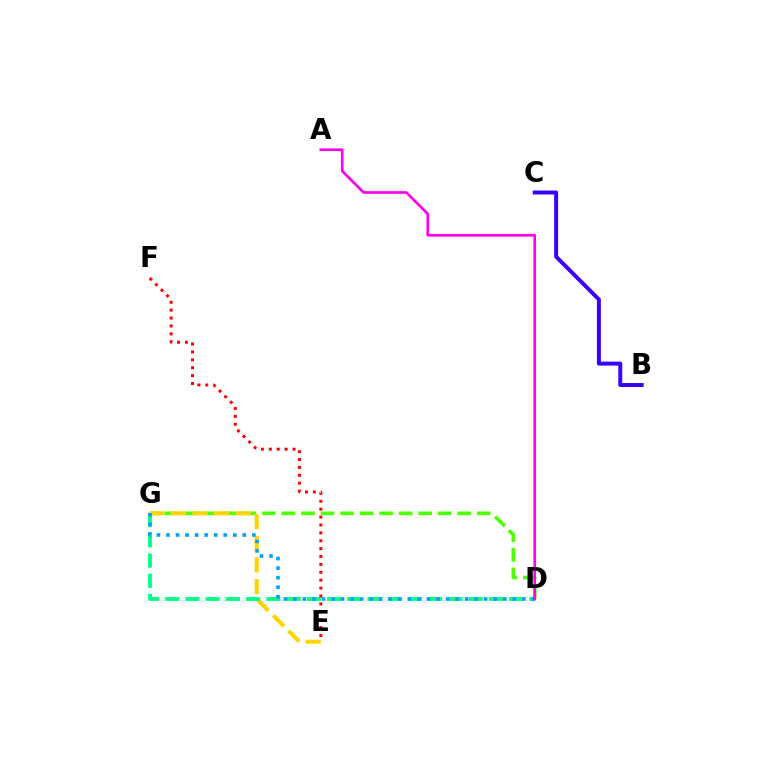{('D', 'G'): [{'color': '#4fff00', 'line_style': 'dashed', 'thickness': 2.65}, {'color': '#00ff86', 'line_style': 'dashed', 'thickness': 2.75}, {'color': '#009eff', 'line_style': 'dotted', 'thickness': 2.59}], ('E', 'G'): [{'color': '#ffd500', 'line_style': 'dashed', 'thickness': 2.94}], ('B', 'C'): [{'color': '#3700ff', 'line_style': 'solid', 'thickness': 2.85}], ('A', 'D'): [{'color': '#ff00ed', 'line_style': 'solid', 'thickness': 1.94}], ('E', 'F'): [{'color': '#ff0000', 'line_style': 'dotted', 'thickness': 2.14}]}